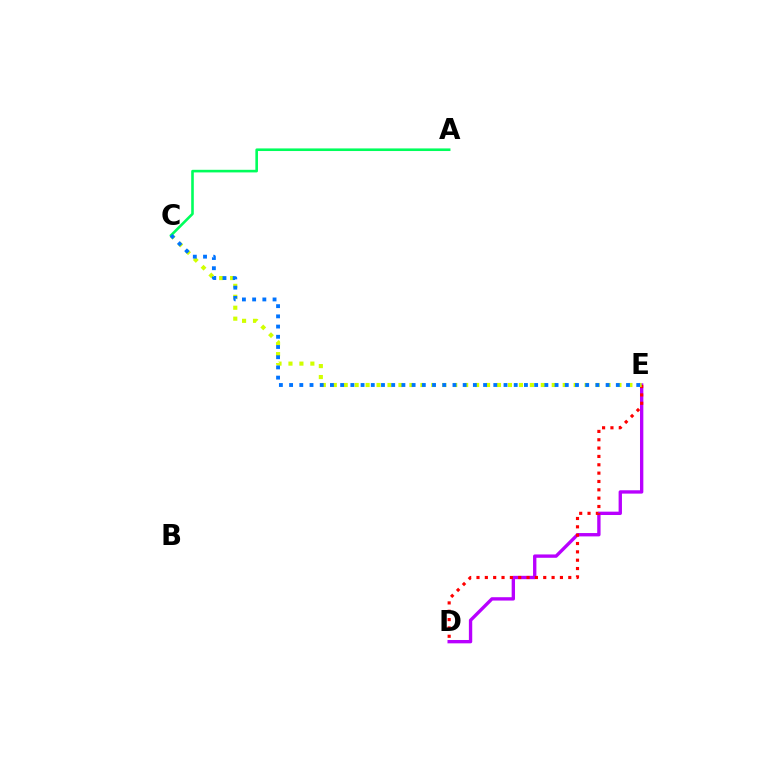{('D', 'E'): [{'color': '#b900ff', 'line_style': 'solid', 'thickness': 2.41}, {'color': '#ff0000', 'line_style': 'dotted', 'thickness': 2.27}], ('C', 'E'): [{'color': '#d1ff00', 'line_style': 'dotted', 'thickness': 2.97}, {'color': '#0074ff', 'line_style': 'dotted', 'thickness': 2.77}], ('A', 'C'): [{'color': '#00ff5c', 'line_style': 'solid', 'thickness': 1.88}]}